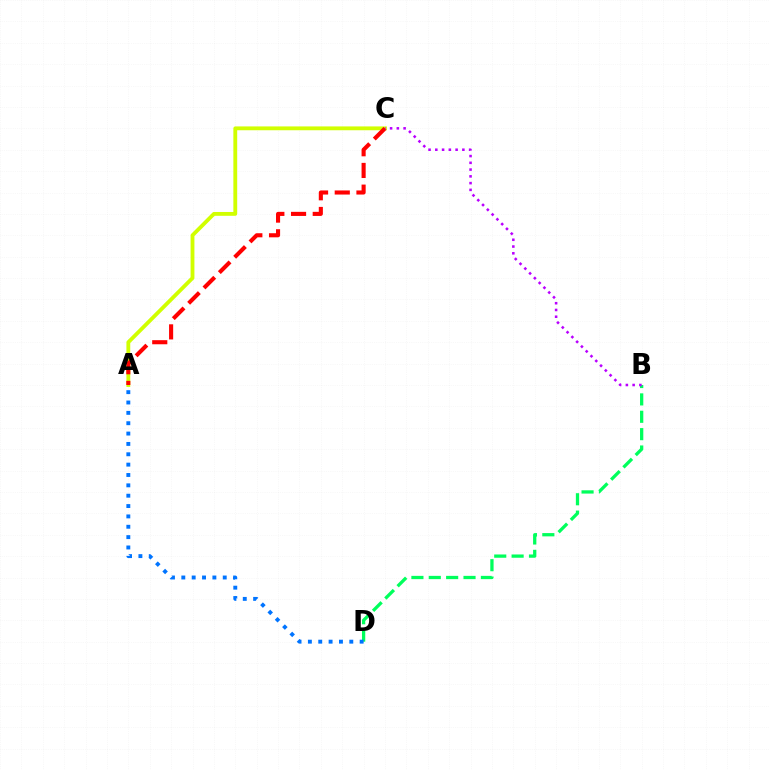{('B', 'D'): [{'color': '#00ff5c', 'line_style': 'dashed', 'thickness': 2.36}], ('A', 'D'): [{'color': '#0074ff', 'line_style': 'dotted', 'thickness': 2.81}], ('A', 'C'): [{'color': '#d1ff00', 'line_style': 'solid', 'thickness': 2.76}, {'color': '#ff0000', 'line_style': 'dashed', 'thickness': 2.95}], ('B', 'C'): [{'color': '#b900ff', 'line_style': 'dotted', 'thickness': 1.84}]}